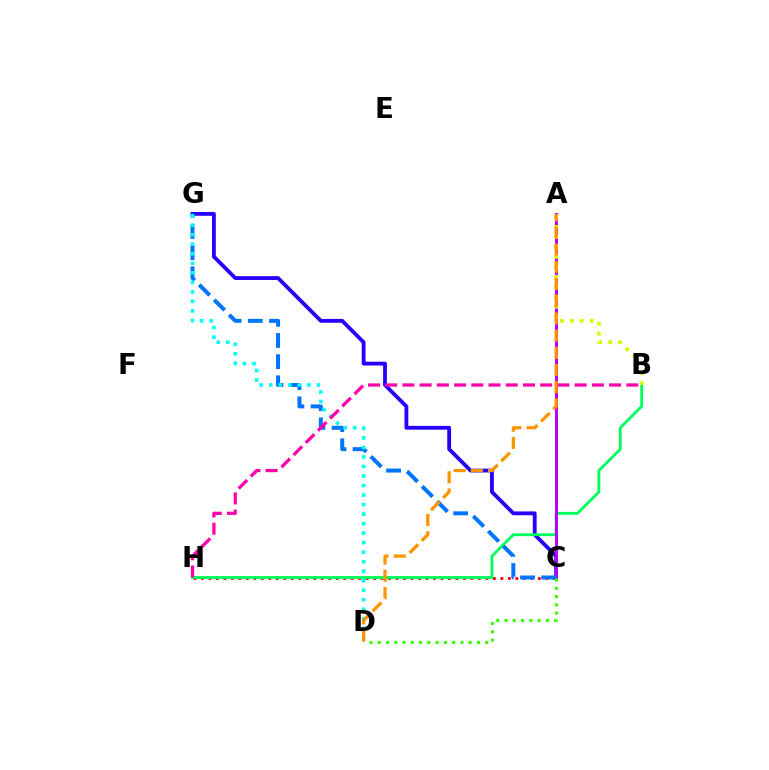{('C', 'G'): [{'color': '#2500ff', 'line_style': 'solid', 'thickness': 2.75}, {'color': '#0074ff', 'line_style': 'dashed', 'thickness': 2.88}], ('C', 'H'): [{'color': '#ff0000', 'line_style': 'dotted', 'thickness': 2.03}], ('B', 'H'): [{'color': '#00ff5c', 'line_style': 'solid', 'thickness': 2.04}, {'color': '#ff00ac', 'line_style': 'dashed', 'thickness': 2.34}], ('A', 'C'): [{'color': '#b900ff', 'line_style': 'solid', 'thickness': 2.12}], ('A', 'B'): [{'color': '#d1ff00', 'line_style': 'dotted', 'thickness': 2.71}], ('D', 'G'): [{'color': '#00fff6', 'line_style': 'dotted', 'thickness': 2.59}], ('C', 'D'): [{'color': '#3dff00', 'line_style': 'dotted', 'thickness': 2.25}], ('A', 'D'): [{'color': '#ff9400', 'line_style': 'dashed', 'thickness': 2.34}]}